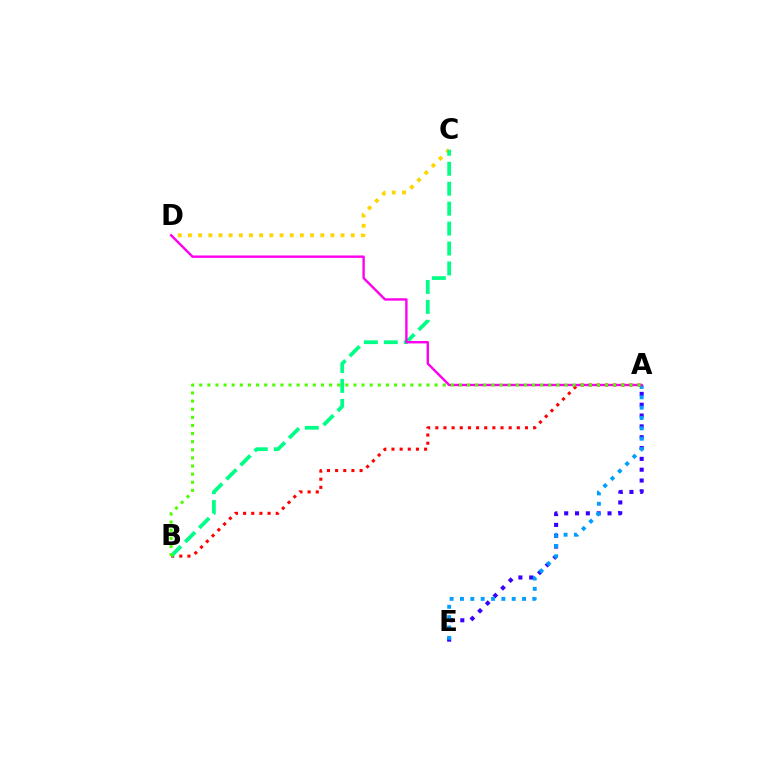{('A', 'E'): [{'color': '#3700ff', 'line_style': 'dotted', 'thickness': 2.94}, {'color': '#009eff', 'line_style': 'dotted', 'thickness': 2.81}], ('C', 'D'): [{'color': '#ffd500', 'line_style': 'dotted', 'thickness': 2.76}], ('A', 'B'): [{'color': '#ff0000', 'line_style': 'dotted', 'thickness': 2.21}, {'color': '#4fff00', 'line_style': 'dotted', 'thickness': 2.21}], ('B', 'C'): [{'color': '#00ff86', 'line_style': 'dashed', 'thickness': 2.71}], ('A', 'D'): [{'color': '#ff00ed', 'line_style': 'solid', 'thickness': 1.73}]}